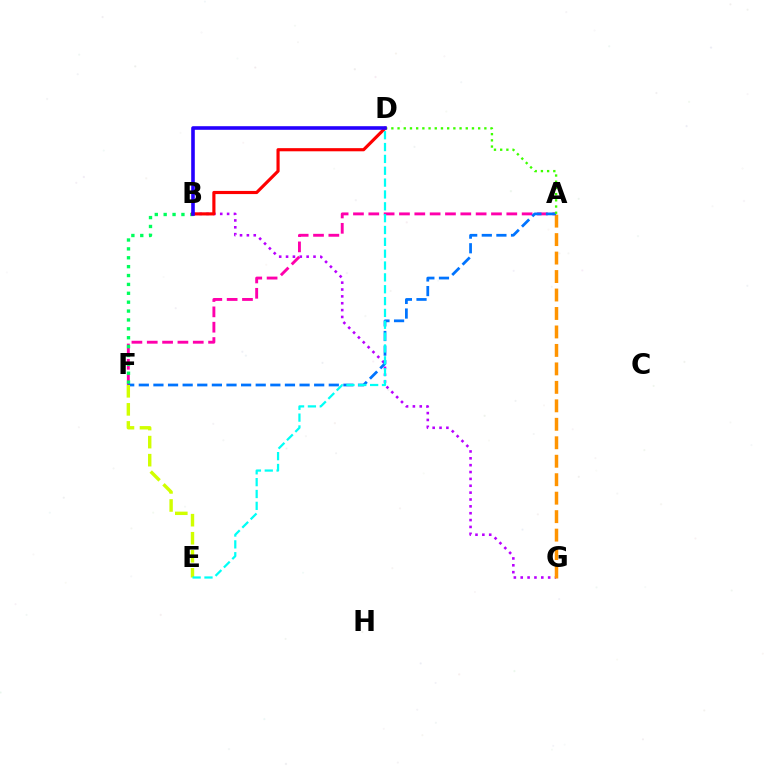{('B', 'G'): [{'color': '#b900ff', 'line_style': 'dotted', 'thickness': 1.86}], ('A', 'F'): [{'color': '#ff00ac', 'line_style': 'dashed', 'thickness': 2.08}, {'color': '#0074ff', 'line_style': 'dashed', 'thickness': 1.99}], ('B', 'F'): [{'color': '#00ff5c', 'line_style': 'dotted', 'thickness': 2.41}], ('A', 'G'): [{'color': '#ff9400', 'line_style': 'dashed', 'thickness': 2.51}], ('A', 'D'): [{'color': '#3dff00', 'line_style': 'dotted', 'thickness': 1.68}], ('B', 'D'): [{'color': '#ff0000', 'line_style': 'solid', 'thickness': 2.27}, {'color': '#2500ff', 'line_style': 'solid', 'thickness': 2.59}], ('E', 'F'): [{'color': '#d1ff00', 'line_style': 'dashed', 'thickness': 2.45}], ('D', 'E'): [{'color': '#00fff6', 'line_style': 'dashed', 'thickness': 1.61}]}